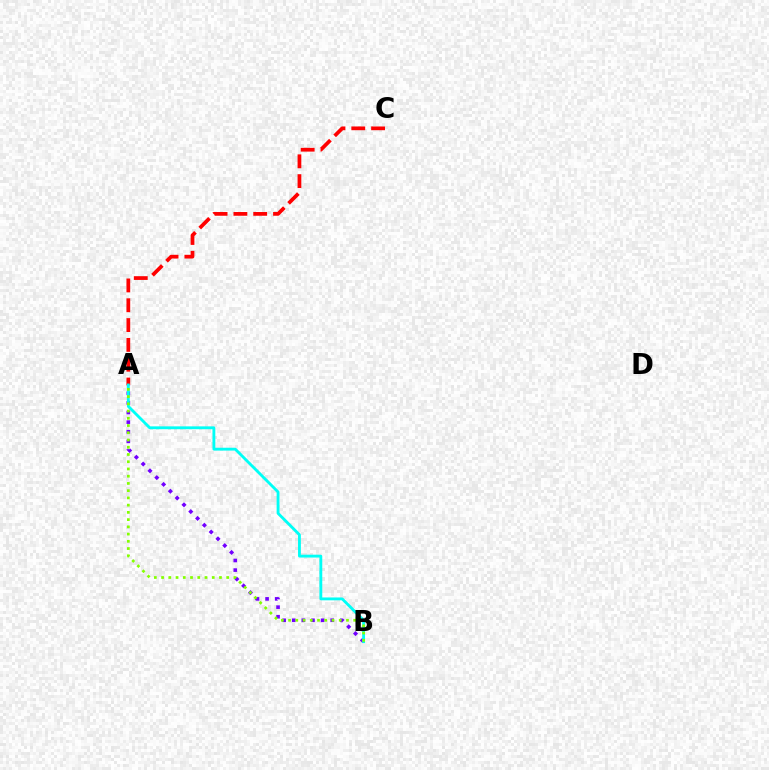{('A', 'B'): [{'color': '#7200ff', 'line_style': 'dotted', 'thickness': 2.61}, {'color': '#00fff6', 'line_style': 'solid', 'thickness': 2.05}, {'color': '#84ff00', 'line_style': 'dotted', 'thickness': 1.97}], ('A', 'C'): [{'color': '#ff0000', 'line_style': 'dashed', 'thickness': 2.69}]}